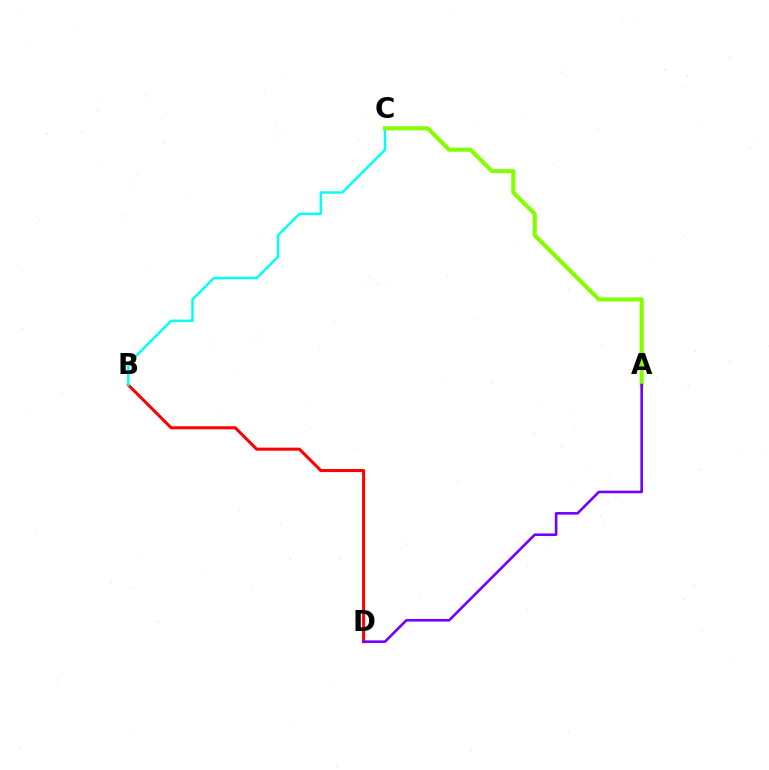{('B', 'D'): [{'color': '#ff0000', 'line_style': 'solid', 'thickness': 2.19}], ('B', 'C'): [{'color': '#00fff6', 'line_style': 'solid', 'thickness': 1.75}], ('A', 'C'): [{'color': '#84ff00', 'line_style': 'solid', 'thickness': 2.96}], ('A', 'D'): [{'color': '#7200ff', 'line_style': 'solid', 'thickness': 1.87}]}